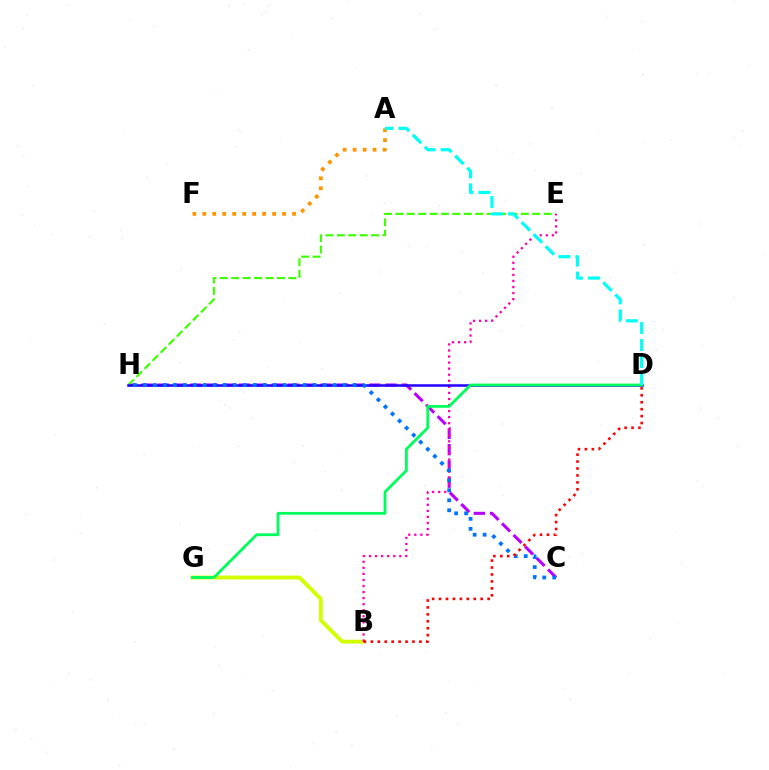{('C', 'H'): [{'color': '#b900ff', 'line_style': 'dashed', 'thickness': 2.21}, {'color': '#0074ff', 'line_style': 'dotted', 'thickness': 2.71}], ('E', 'H'): [{'color': '#3dff00', 'line_style': 'dashed', 'thickness': 1.55}], ('B', 'G'): [{'color': '#d1ff00', 'line_style': 'solid', 'thickness': 2.77}], ('B', 'E'): [{'color': '#ff00ac', 'line_style': 'dotted', 'thickness': 1.65}], ('A', 'F'): [{'color': '#ff9400', 'line_style': 'dotted', 'thickness': 2.71}], ('D', 'H'): [{'color': '#2500ff', 'line_style': 'solid', 'thickness': 1.82}], ('D', 'G'): [{'color': '#00ff5c', 'line_style': 'solid', 'thickness': 2.03}], ('A', 'D'): [{'color': '#00fff6', 'line_style': 'dashed', 'thickness': 2.31}], ('B', 'D'): [{'color': '#ff0000', 'line_style': 'dotted', 'thickness': 1.88}]}